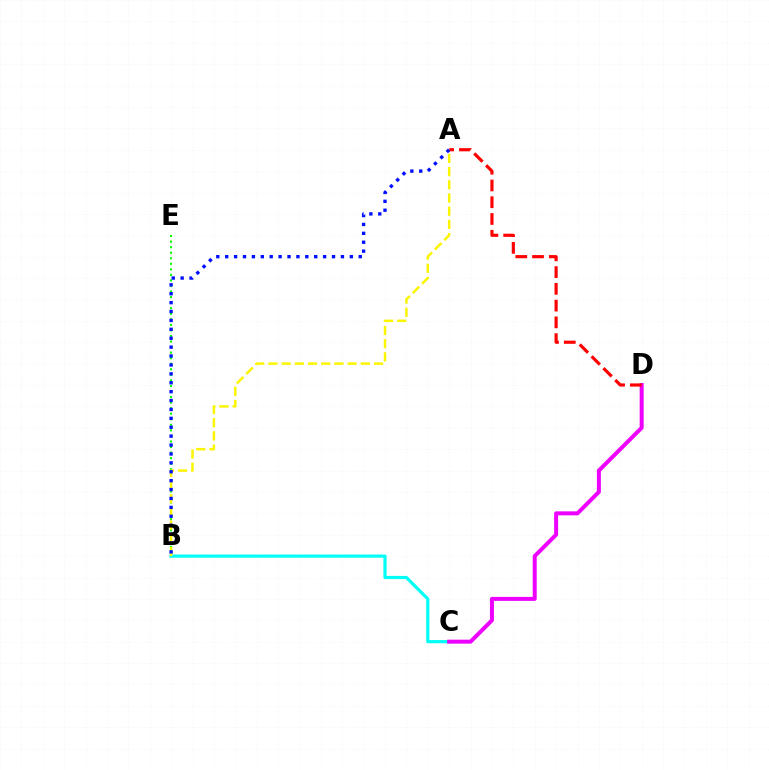{('B', 'E'): [{'color': '#08ff00', 'line_style': 'dotted', 'thickness': 1.51}], ('B', 'C'): [{'color': '#00fff6', 'line_style': 'solid', 'thickness': 2.3}], ('C', 'D'): [{'color': '#ee00ff', 'line_style': 'solid', 'thickness': 2.88}], ('A', 'D'): [{'color': '#ff0000', 'line_style': 'dashed', 'thickness': 2.28}], ('A', 'B'): [{'color': '#fcf500', 'line_style': 'dashed', 'thickness': 1.79}, {'color': '#0010ff', 'line_style': 'dotted', 'thickness': 2.42}]}